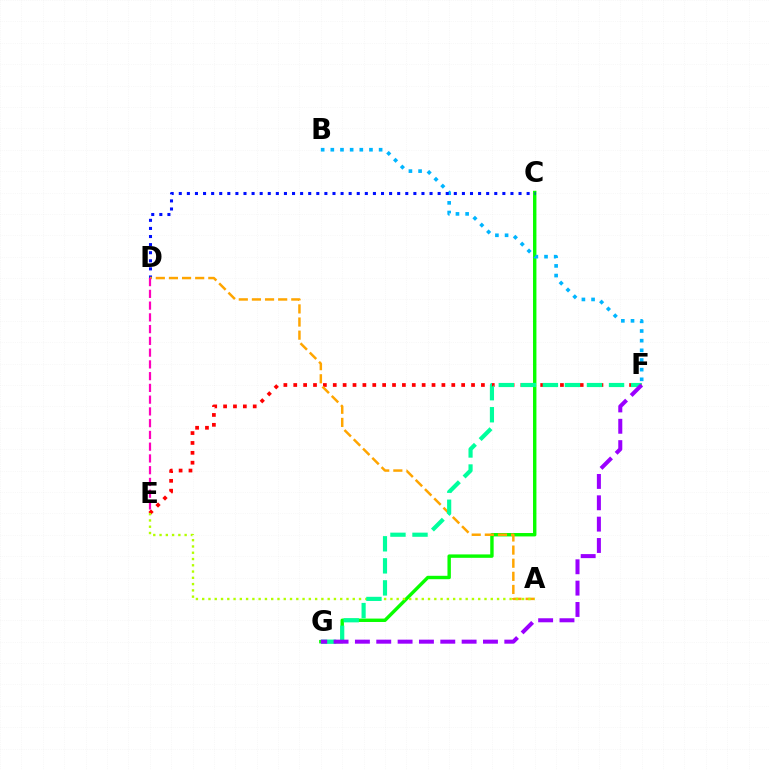{('E', 'F'): [{'color': '#ff0000', 'line_style': 'dotted', 'thickness': 2.68}], ('C', 'G'): [{'color': '#08ff00', 'line_style': 'solid', 'thickness': 2.45}], ('B', 'F'): [{'color': '#00b5ff', 'line_style': 'dotted', 'thickness': 2.63}], ('C', 'D'): [{'color': '#0010ff', 'line_style': 'dotted', 'thickness': 2.2}], ('A', 'D'): [{'color': '#ffa500', 'line_style': 'dashed', 'thickness': 1.78}], ('A', 'E'): [{'color': '#b3ff00', 'line_style': 'dotted', 'thickness': 1.7}], ('F', 'G'): [{'color': '#00ff9d', 'line_style': 'dashed', 'thickness': 3.0}, {'color': '#9b00ff', 'line_style': 'dashed', 'thickness': 2.9}], ('D', 'E'): [{'color': '#ff00bd', 'line_style': 'dashed', 'thickness': 1.6}]}